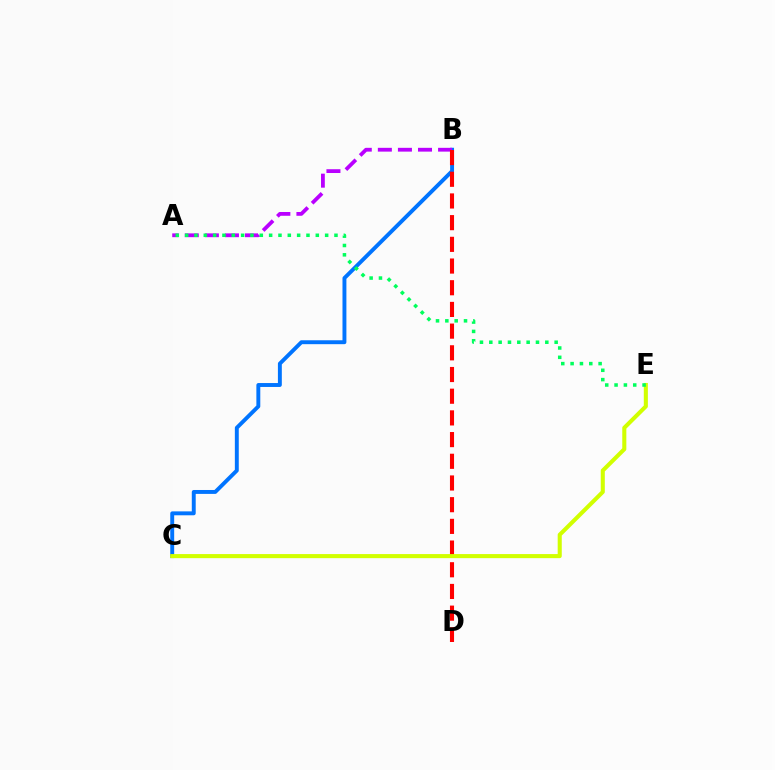{('B', 'C'): [{'color': '#0074ff', 'line_style': 'solid', 'thickness': 2.82}], ('A', 'B'): [{'color': '#b900ff', 'line_style': 'dashed', 'thickness': 2.73}], ('B', 'D'): [{'color': '#ff0000', 'line_style': 'dashed', 'thickness': 2.95}], ('C', 'E'): [{'color': '#d1ff00', 'line_style': 'solid', 'thickness': 2.93}], ('A', 'E'): [{'color': '#00ff5c', 'line_style': 'dotted', 'thickness': 2.54}]}